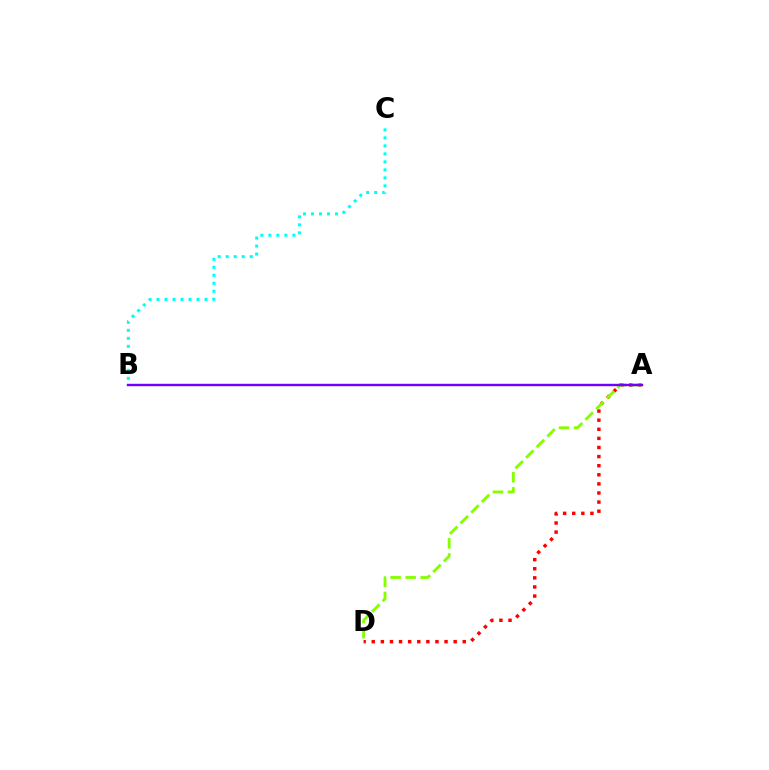{('B', 'C'): [{'color': '#00fff6', 'line_style': 'dotted', 'thickness': 2.17}], ('A', 'D'): [{'color': '#ff0000', 'line_style': 'dotted', 'thickness': 2.47}, {'color': '#84ff00', 'line_style': 'dashed', 'thickness': 2.04}], ('A', 'B'): [{'color': '#7200ff', 'line_style': 'solid', 'thickness': 1.73}]}